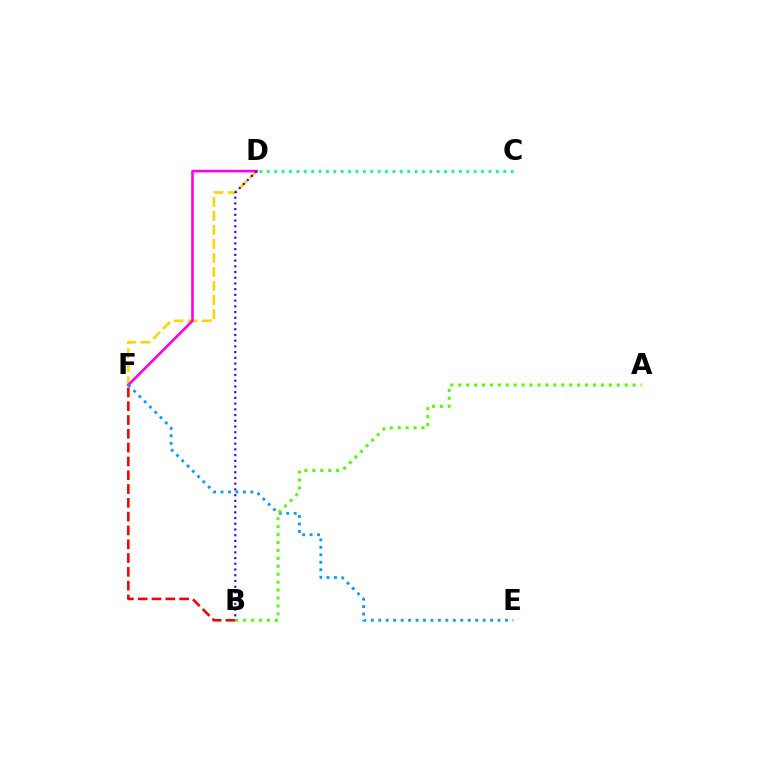{('D', 'F'): [{'color': '#ffd500', 'line_style': 'dashed', 'thickness': 1.91}, {'color': '#ff00ed', 'line_style': 'solid', 'thickness': 1.88}], ('B', 'F'): [{'color': '#ff0000', 'line_style': 'dashed', 'thickness': 1.88}], ('E', 'F'): [{'color': '#009eff', 'line_style': 'dotted', 'thickness': 2.03}], ('A', 'B'): [{'color': '#4fff00', 'line_style': 'dotted', 'thickness': 2.16}], ('B', 'D'): [{'color': '#3700ff', 'line_style': 'dotted', 'thickness': 1.55}], ('C', 'D'): [{'color': '#00ff86', 'line_style': 'dotted', 'thickness': 2.01}]}